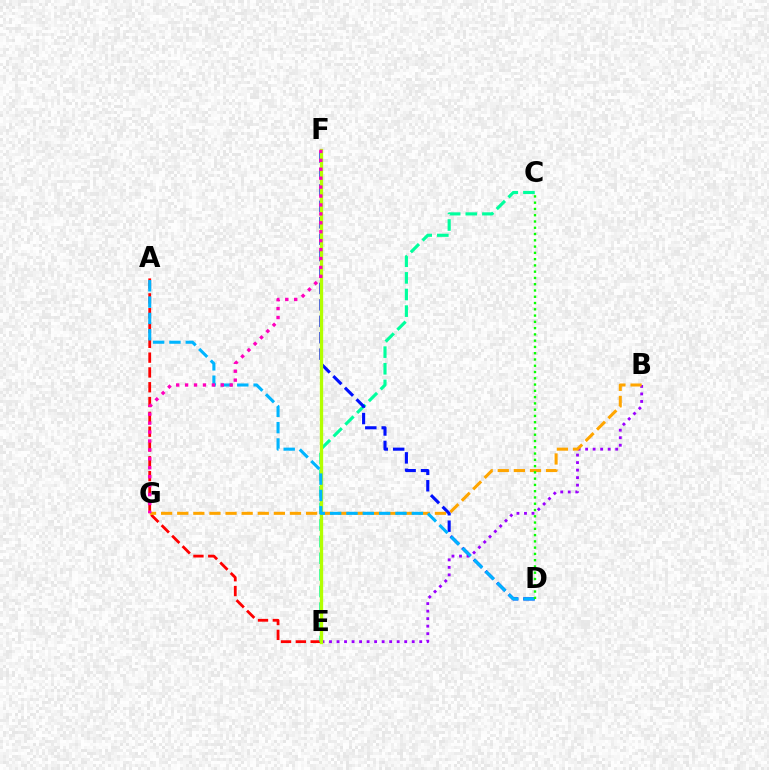{('A', 'E'): [{'color': '#ff0000', 'line_style': 'dashed', 'thickness': 2.01}], ('C', 'E'): [{'color': '#00ff9d', 'line_style': 'dashed', 'thickness': 2.26}], ('D', 'F'): [{'color': '#0010ff', 'line_style': 'dashed', 'thickness': 2.23}], ('B', 'E'): [{'color': '#9b00ff', 'line_style': 'dotted', 'thickness': 2.04}], ('B', 'G'): [{'color': '#ffa500', 'line_style': 'dashed', 'thickness': 2.19}], ('E', 'F'): [{'color': '#b3ff00', 'line_style': 'solid', 'thickness': 2.39}], ('A', 'D'): [{'color': '#00b5ff', 'line_style': 'dashed', 'thickness': 2.22}], ('F', 'G'): [{'color': '#ff00bd', 'line_style': 'dotted', 'thickness': 2.43}], ('C', 'D'): [{'color': '#08ff00', 'line_style': 'dotted', 'thickness': 1.7}]}